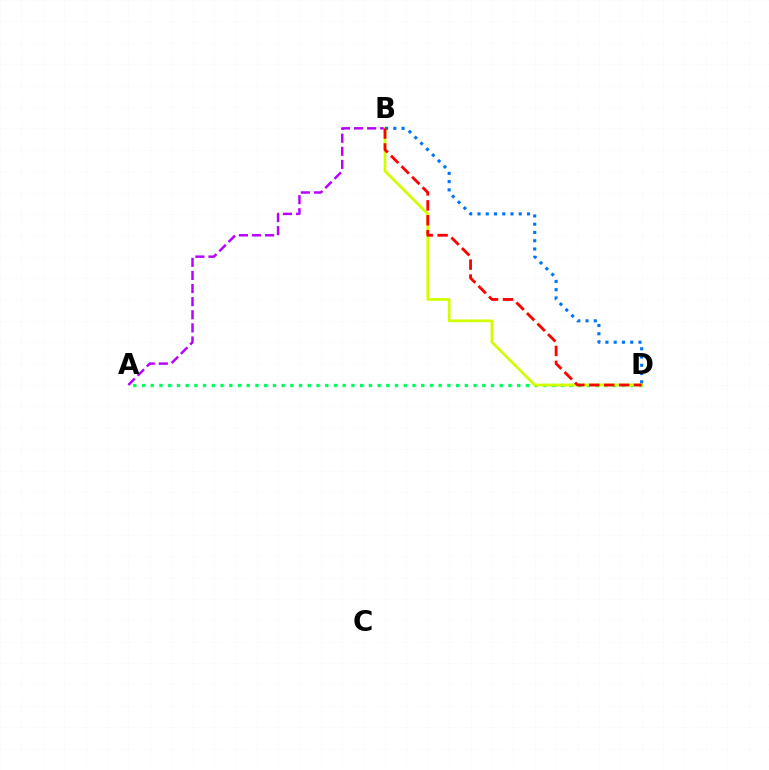{('A', 'D'): [{'color': '#00ff5c', 'line_style': 'dotted', 'thickness': 2.37}], ('A', 'B'): [{'color': '#b900ff', 'line_style': 'dashed', 'thickness': 1.78}], ('B', 'D'): [{'color': '#d1ff00', 'line_style': 'solid', 'thickness': 1.97}, {'color': '#0074ff', 'line_style': 'dotted', 'thickness': 2.24}, {'color': '#ff0000', 'line_style': 'dashed', 'thickness': 2.03}]}